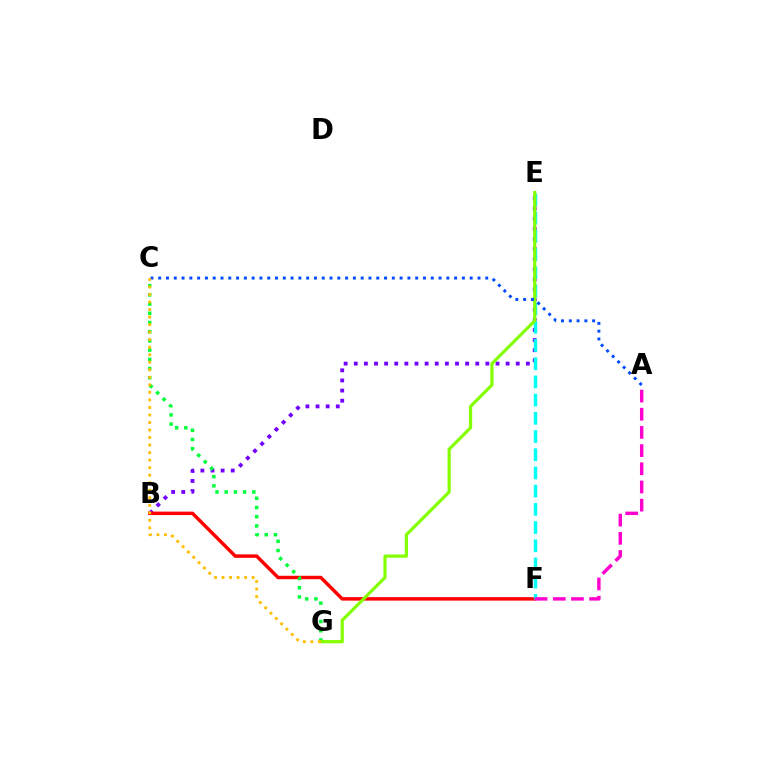{('B', 'E'): [{'color': '#7200ff', 'line_style': 'dotted', 'thickness': 2.75}], ('B', 'F'): [{'color': '#ff0000', 'line_style': 'solid', 'thickness': 2.48}], ('E', 'F'): [{'color': '#00fff6', 'line_style': 'dashed', 'thickness': 2.47}], ('C', 'G'): [{'color': '#00ff39', 'line_style': 'dotted', 'thickness': 2.5}, {'color': '#ffbd00', 'line_style': 'dotted', 'thickness': 2.05}], ('E', 'G'): [{'color': '#84ff00', 'line_style': 'solid', 'thickness': 2.29}], ('A', 'C'): [{'color': '#004bff', 'line_style': 'dotted', 'thickness': 2.12}], ('A', 'F'): [{'color': '#ff00cf', 'line_style': 'dashed', 'thickness': 2.47}]}